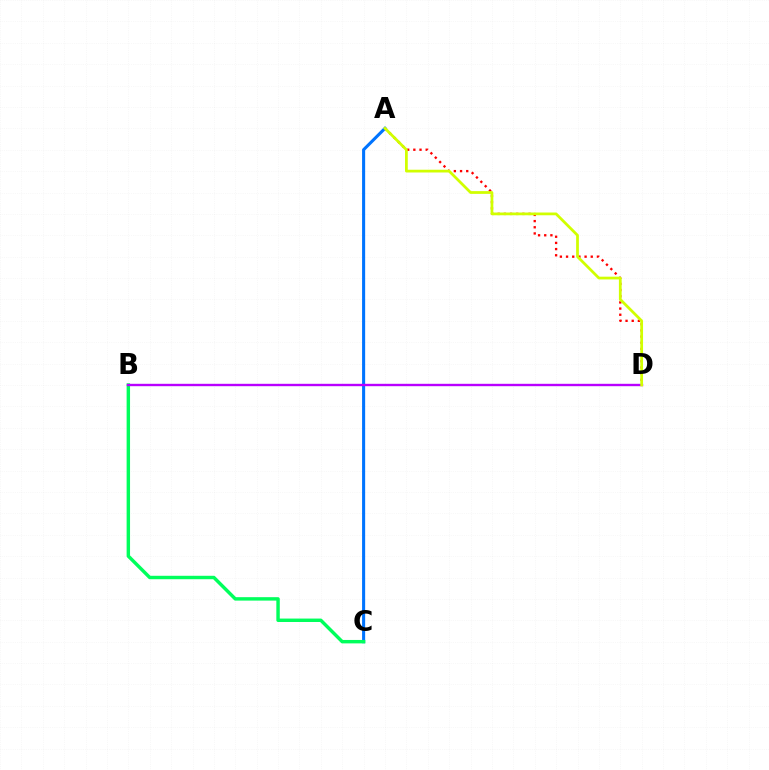{('A', 'D'): [{'color': '#ff0000', 'line_style': 'dotted', 'thickness': 1.68}, {'color': '#d1ff00', 'line_style': 'solid', 'thickness': 1.98}], ('A', 'C'): [{'color': '#0074ff', 'line_style': 'solid', 'thickness': 2.22}], ('B', 'C'): [{'color': '#00ff5c', 'line_style': 'solid', 'thickness': 2.47}], ('B', 'D'): [{'color': '#b900ff', 'line_style': 'solid', 'thickness': 1.72}]}